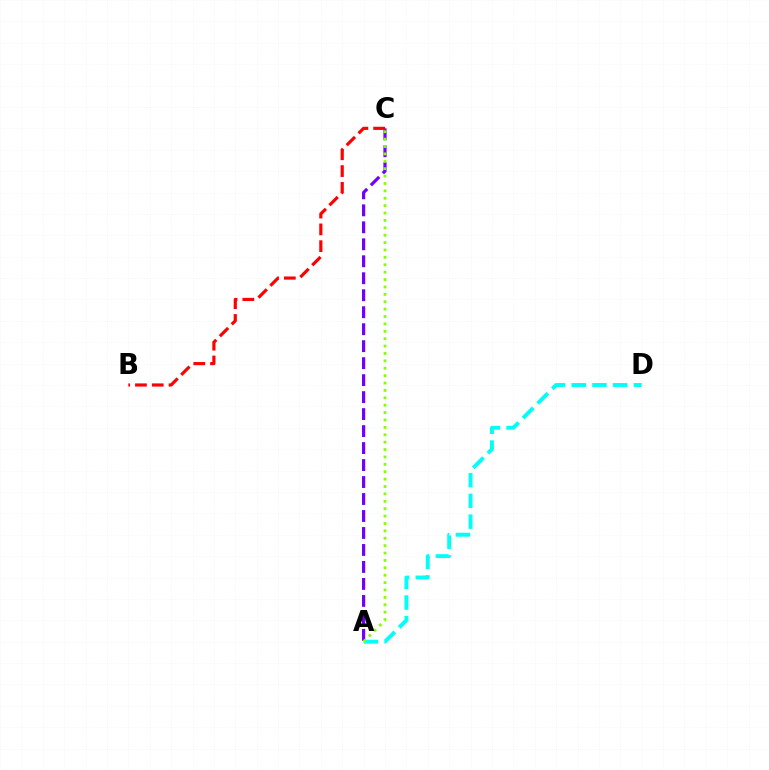{('A', 'D'): [{'color': '#00fff6', 'line_style': 'dashed', 'thickness': 2.82}], ('A', 'C'): [{'color': '#7200ff', 'line_style': 'dashed', 'thickness': 2.31}, {'color': '#84ff00', 'line_style': 'dotted', 'thickness': 2.01}], ('B', 'C'): [{'color': '#ff0000', 'line_style': 'dashed', 'thickness': 2.28}]}